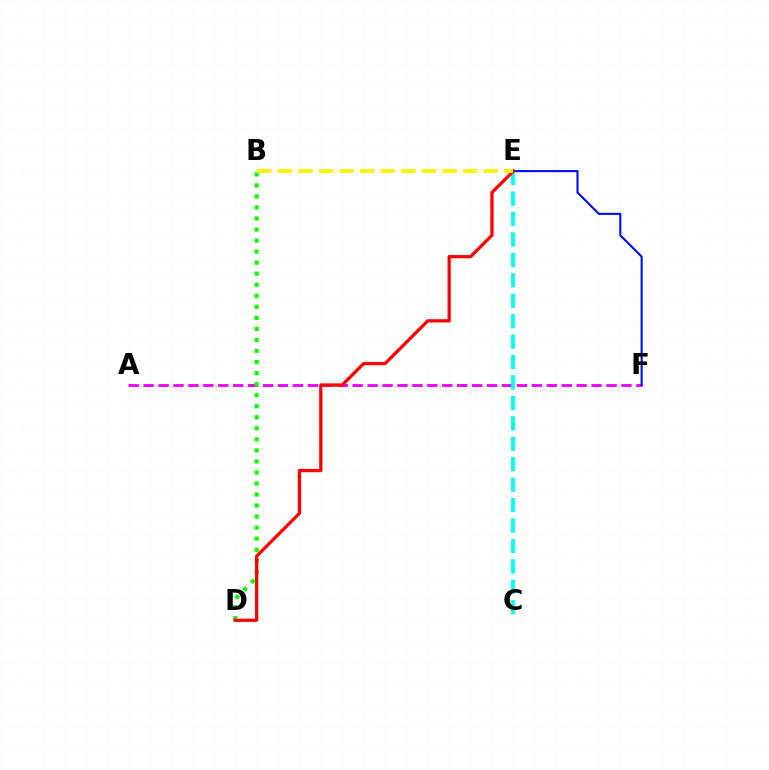{('A', 'F'): [{'color': '#ee00ff', 'line_style': 'dashed', 'thickness': 2.03}], ('E', 'F'): [{'color': '#0010ff', 'line_style': 'solid', 'thickness': 1.54}], ('C', 'E'): [{'color': '#00fff6', 'line_style': 'dashed', 'thickness': 2.78}], ('B', 'D'): [{'color': '#08ff00', 'line_style': 'dotted', 'thickness': 3.0}], ('D', 'E'): [{'color': '#ff0000', 'line_style': 'solid', 'thickness': 2.34}], ('B', 'E'): [{'color': '#fcf500', 'line_style': 'dashed', 'thickness': 2.8}]}